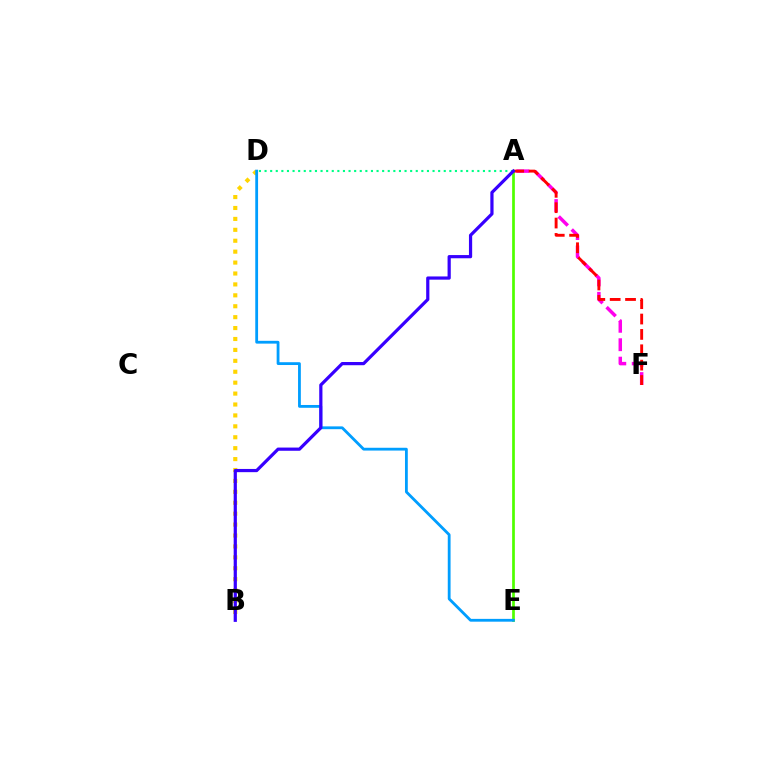{('A', 'D'): [{'color': '#00ff86', 'line_style': 'dotted', 'thickness': 1.52}], ('A', 'F'): [{'color': '#ff00ed', 'line_style': 'dashed', 'thickness': 2.5}, {'color': '#ff0000', 'line_style': 'dashed', 'thickness': 2.09}], ('A', 'E'): [{'color': '#4fff00', 'line_style': 'solid', 'thickness': 1.96}], ('B', 'D'): [{'color': '#ffd500', 'line_style': 'dotted', 'thickness': 2.97}], ('D', 'E'): [{'color': '#009eff', 'line_style': 'solid', 'thickness': 2.02}], ('A', 'B'): [{'color': '#3700ff', 'line_style': 'solid', 'thickness': 2.31}]}